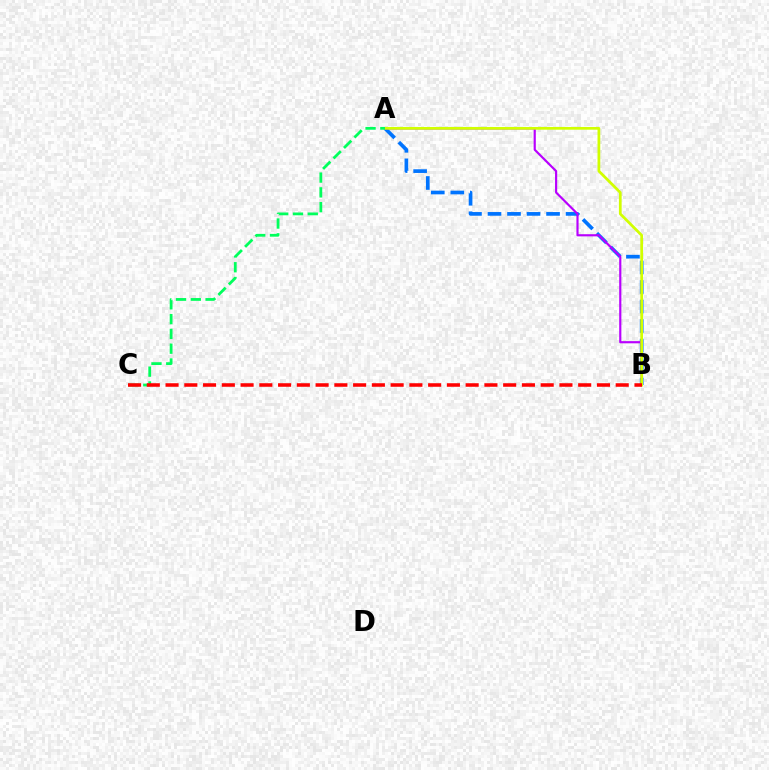{('A', 'B'): [{'color': '#0074ff', 'line_style': 'dashed', 'thickness': 2.65}, {'color': '#b900ff', 'line_style': 'solid', 'thickness': 1.56}, {'color': '#d1ff00', 'line_style': 'solid', 'thickness': 1.97}], ('A', 'C'): [{'color': '#00ff5c', 'line_style': 'dashed', 'thickness': 2.01}], ('B', 'C'): [{'color': '#ff0000', 'line_style': 'dashed', 'thickness': 2.55}]}